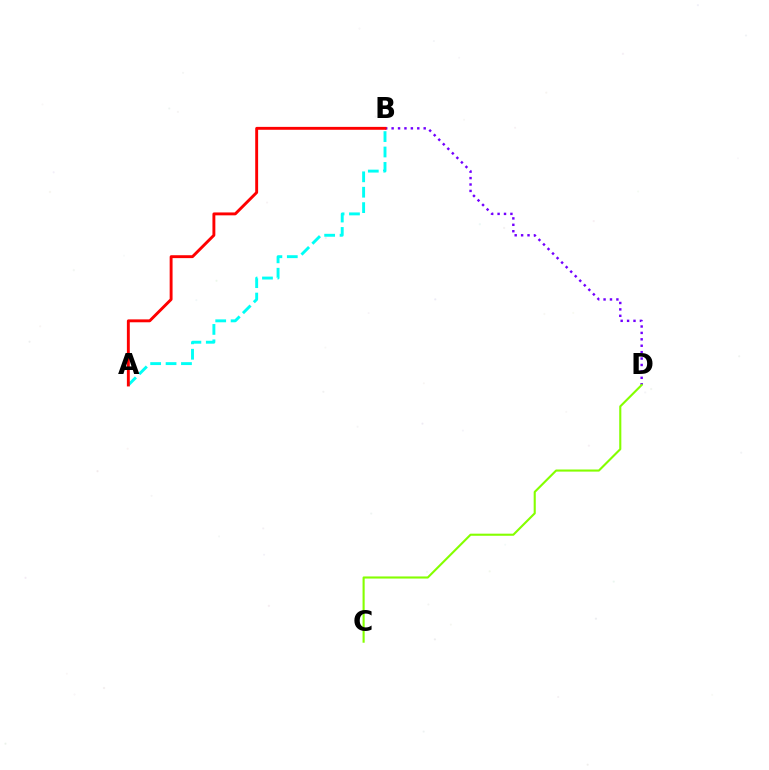{('B', 'D'): [{'color': '#7200ff', 'line_style': 'dotted', 'thickness': 1.74}], ('A', 'B'): [{'color': '#00fff6', 'line_style': 'dashed', 'thickness': 2.09}, {'color': '#ff0000', 'line_style': 'solid', 'thickness': 2.09}], ('C', 'D'): [{'color': '#84ff00', 'line_style': 'solid', 'thickness': 1.52}]}